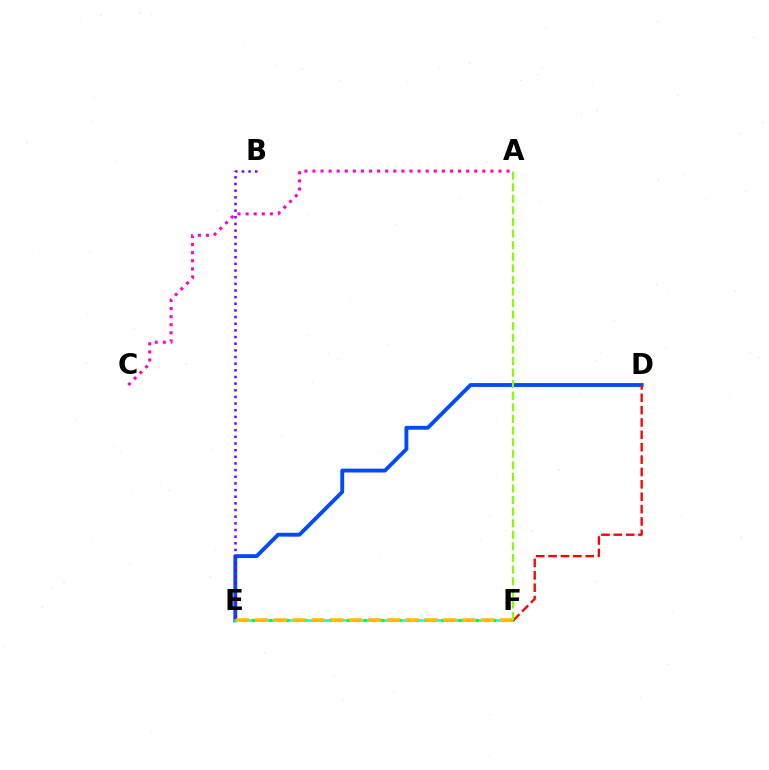{('D', 'E'): [{'color': '#004bff', 'line_style': 'solid', 'thickness': 2.78}], ('B', 'E'): [{'color': '#7200ff', 'line_style': 'dotted', 'thickness': 1.81}], ('E', 'F'): [{'color': '#00fff6', 'line_style': 'solid', 'thickness': 1.87}, {'color': '#00ff39', 'line_style': 'dotted', 'thickness': 2.34}, {'color': '#ffbd00', 'line_style': 'dashed', 'thickness': 2.56}], ('D', 'F'): [{'color': '#ff0000', 'line_style': 'dashed', 'thickness': 1.68}], ('A', 'F'): [{'color': '#84ff00', 'line_style': 'dashed', 'thickness': 1.57}], ('A', 'C'): [{'color': '#ff00cf', 'line_style': 'dotted', 'thickness': 2.2}]}